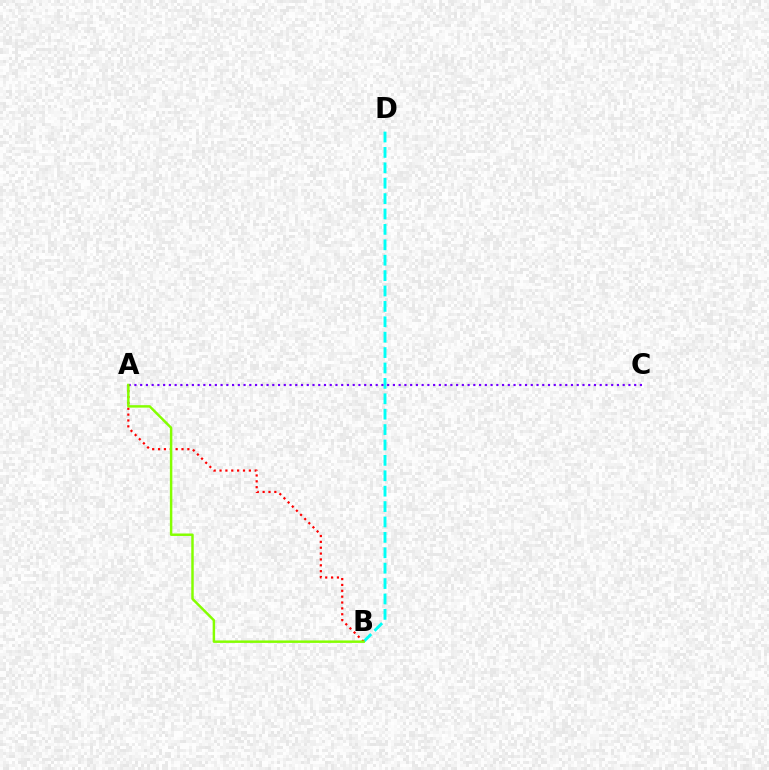{('B', 'D'): [{'color': '#00fff6', 'line_style': 'dashed', 'thickness': 2.09}], ('A', 'C'): [{'color': '#7200ff', 'line_style': 'dotted', 'thickness': 1.56}], ('A', 'B'): [{'color': '#ff0000', 'line_style': 'dotted', 'thickness': 1.59}, {'color': '#84ff00', 'line_style': 'solid', 'thickness': 1.78}]}